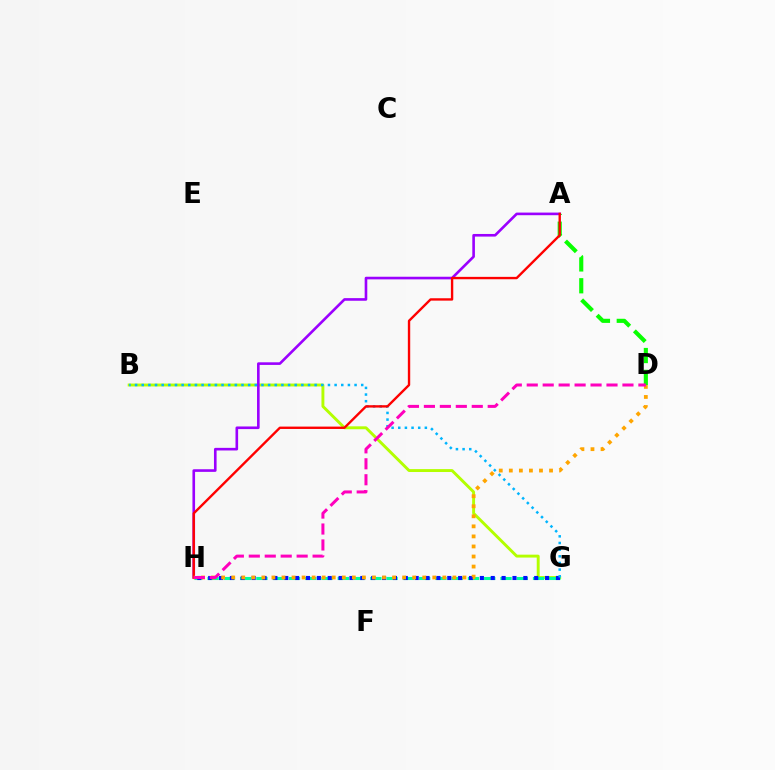{('B', 'G'): [{'color': '#b3ff00', 'line_style': 'solid', 'thickness': 2.1}, {'color': '#00b5ff', 'line_style': 'dotted', 'thickness': 1.81}], ('G', 'H'): [{'color': '#00ff9d', 'line_style': 'dashed', 'thickness': 2.21}, {'color': '#0010ff', 'line_style': 'dotted', 'thickness': 2.95}], ('A', 'D'): [{'color': '#08ff00', 'line_style': 'dashed', 'thickness': 2.97}], ('A', 'H'): [{'color': '#9b00ff', 'line_style': 'solid', 'thickness': 1.89}, {'color': '#ff0000', 'line_style': 'solid', 'thickness': 1.71}], ('D', 'H'): [{'color': '#ffa500', 'line_style': 'dotted', 'thickness': 2.73}, {'color': '#ff00bd', 'line_style': 'dashed', 'thickness': 2.17}]}